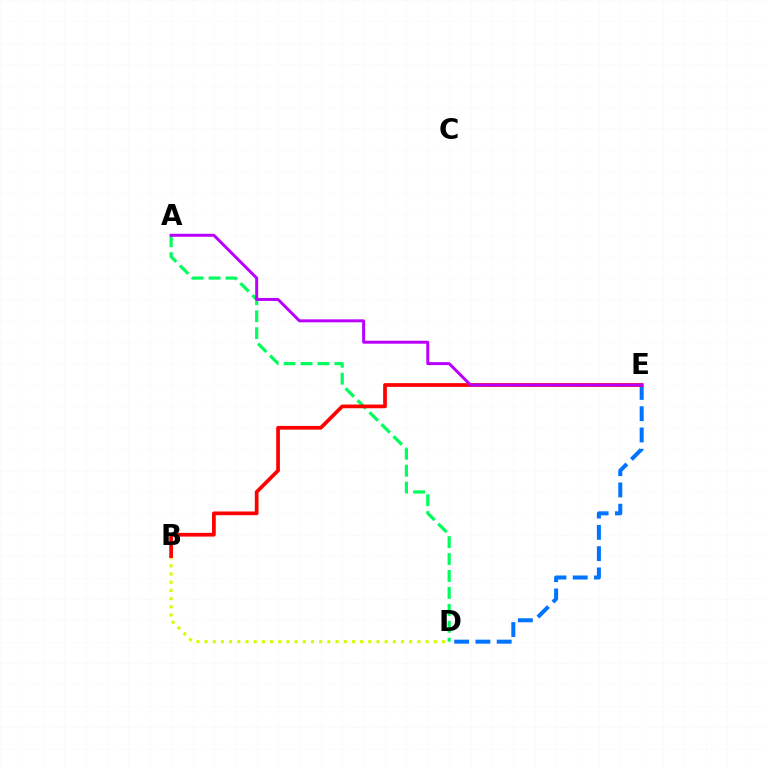{('B', 'D'): [{'color': '#d1ff00', 'line_style': 'dotted', 'thickness': 2.22}], ('D', 'E'): [{'color': '#0074ff', 'line_style': 'dashed', 'thickness': 2.89}], ('A', 'D'): [{'color': '#00ff5c', 'line_style': 'dashed', 'thickness': 2.3}], ('B', 'E'): [{'color': '#ff0000', 'line_style': 'solid', 'thickness': 2.68}], ('A', 'E'): [{'color': '#b900ff', 'line_style': 'solid', 'thickness': 2.14}]}